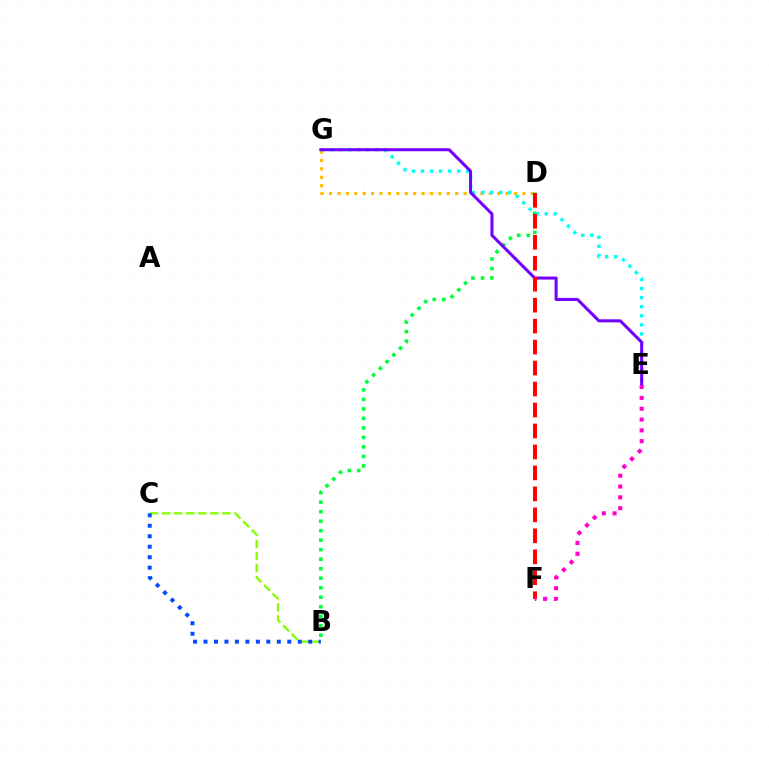{('B', 'D'): [{'color': '#00ff39', 'line_style': 'dotted', 'thickness': 2.58}], ('D', 'G'): [{'color': '#ffbd00', 'line_style': 'dotted', 'thickness': 2.28}], ('B', 'C'): [{'color': '#84ff00', 'line_style': 'dashed', 'thickness': 1.64}, {'color': '#004bff', 'line_style': 'dotted', 'thickness': 2.85}], ('E', 'G'): [{'color': '#00fff6', 'line_style': 'dotted', 'thickness': 2.46}, {'color': '#7200ff', 'line_style': 'solid', 'thickness': 2.18}], ('D', 'F'): [{'color': '#ff0000', 'line_style': 'dashed', 'thickness': 2.85}], ('E', 'F'): [{'color': '#ff00cf', 'line_style': 'dotted', 'thickness': 2.94}]}